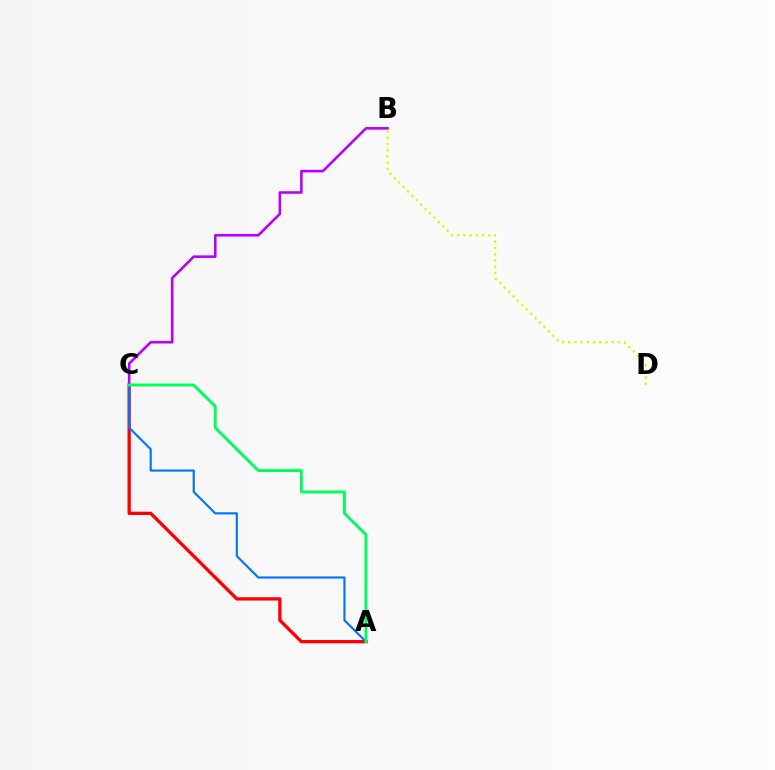{('A', 'C'): [{'color': '#ff0000', 'line_style': 'solid', 'thickness': 2.38}, {'color': '#0074ff', 'line_style': 'solid', 'thickness': 1.54}, {'color': '#00ff5c', 'line_style': 'solid', 'thickness': 2.1}], ('B', 'C'): [{'color': '#b900ff', 'line_style': 'solid', 'thickness': 1.86}], ('B', 'D'): [{'color': '#d1ff00', 'line_style': 'dotted', 'thickness': 1.69}]}